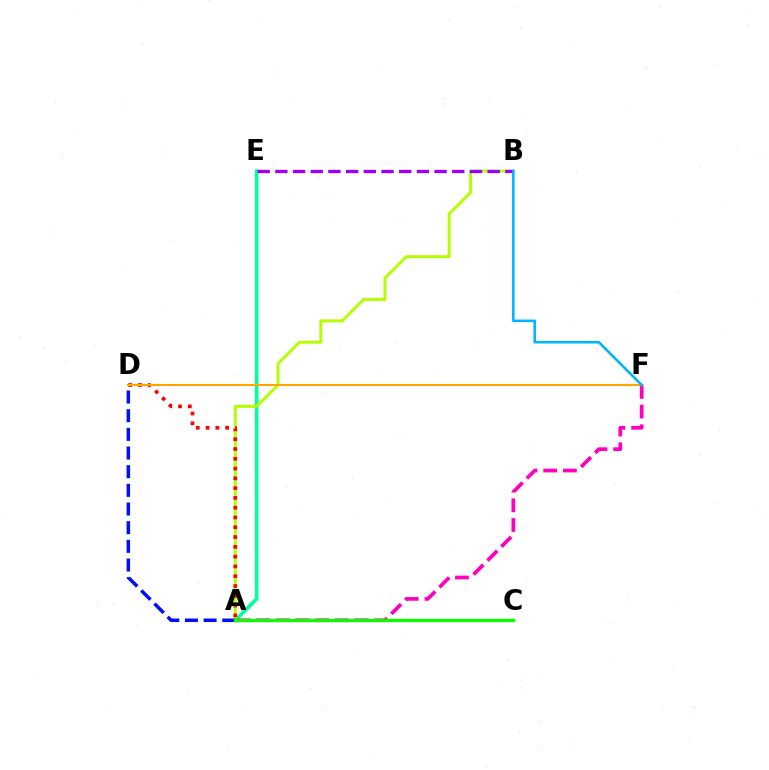{('A', 'E'): [{'color': '#00ff9d', 'line_style': 'solid', 'thickness': 2.6}], ('A', 'F'): [{'color': '#ff00bd', 'line_style': 'dashed', 'thickness': 2.68}], ('A', 'B'): [{'color': '#b3ff00', 'line_style': 'solid', 'thickness': 2.14}], ('A', 'D'): [{'color': '#ff0000', 'line_style': 'dotted', 'thickness': 2.66}, {'color': '#0010ff', 'line_style': 'dashed', 'thickness': 2.54}], ('D', 'F'): [{'color': '#ffa500', 'line_style': 'solid', 'thickness': 1.51}], ('B', 'E'): [{'color': '#9b00ff', 'line_style': 'dashed', 'thickness': 2.4}], ('A', 'C'): [{'color': '#08ff00', 'line_style': 'solid', 'thickness': 2.35}], ('B', 'F'): [{'color': '#00b5ff', 'line_style': 'solid', 'thickness': 1.85}]}